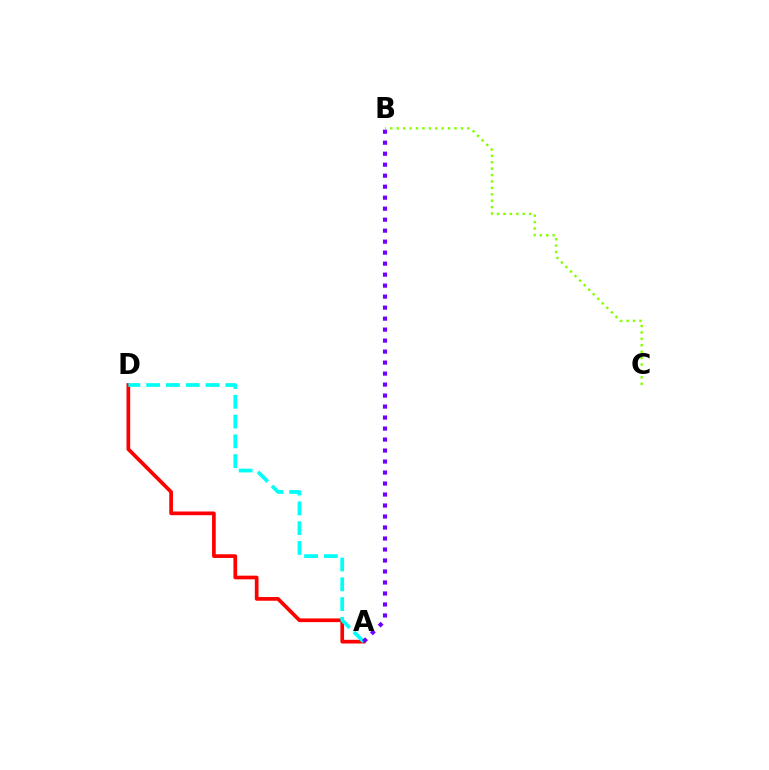{('A', 'D'): [{'color': '#ff0000', 'line_style': 'solid', 'thickness': 2.66}, {'color': '#00fff6', 'line_style': 'dashed', 'thickness': 2.69}], ('A', 'B'): [{'color': '#7200ff', 'line_style': 'dotted', 'thickness': 2.99}], ('B', 'C'): [{'color': '#84ff00', 'line_style': 'dotted', 'thickness': 1.74}]}